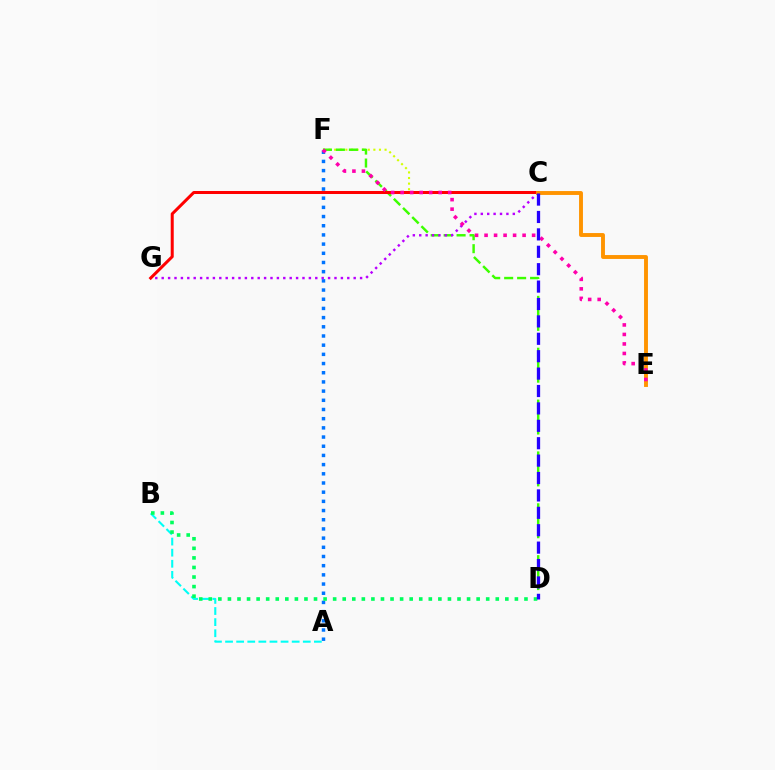{('C', 'F'): [{'color': '#d1ff00', 'line_style': 'dotted', 'thickness': 1.52}], ('D', 'F'): [{'color': '#3dff00', 'line_style': 'dashed', 'thickness': 1.76}], ('A', 'F'): [{'color': '#0074ff', 'line_style': 'dotted', 'thickness': 2.5}], ('C', 'G'): [{'color': '#b900ff', 'line_style': 'dotted', 'thickness': 1.74}, {'color': '#ff0000', 'line_style': 'solid', 'thickness': 2.17}], ('C', 'E'): [{'color': '#ff9400', 'line_style': 'solid', 'thickness': 2.8}], ('A', 'B'): [{'color': '#00fff6', 'line_style': 'dashed', 'thickness': 1.51}], ('E', 'F'): [{'color': '#ff00ac', 'line_style': 'dotted', 'thickness': 2.58}], ('B', 'D'): [{'color': '#00ff5c', 'line_style': 'dotted', 'thickness': 2.6}], ('C', 'D'): [{'color': '#2500ff', 'line_style': 'dashed', 'thickness': 2.36}]}